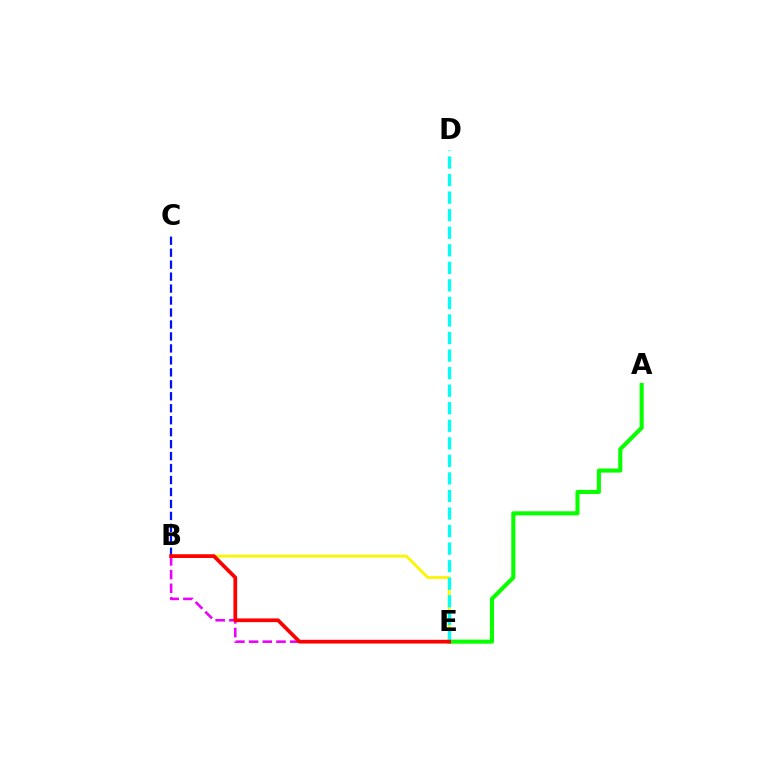{('B', 'E'): [{'color': '#fcf500', 'line_style': 'solid', 'thickness': 2.03}, {'color': '#ee00ff', 'line_style': 'dashed', 'thickness': 1.86}, {'color': '#ff0000', 'line_style': 'solid', 'thickness': 2.68}], ('A', 'E'): [{'color': '#08ff00', 'line_style': 'solid', 'thickness': 2.94}], ('B', 'C'): [{'color': '#0010ff', 'line_style': 'dashed', 'thickness': 1.63}], ('D', 'E'): [{'color': '#00fff6', 'line_style': 'dashed', 'thickness': 2.38}]}